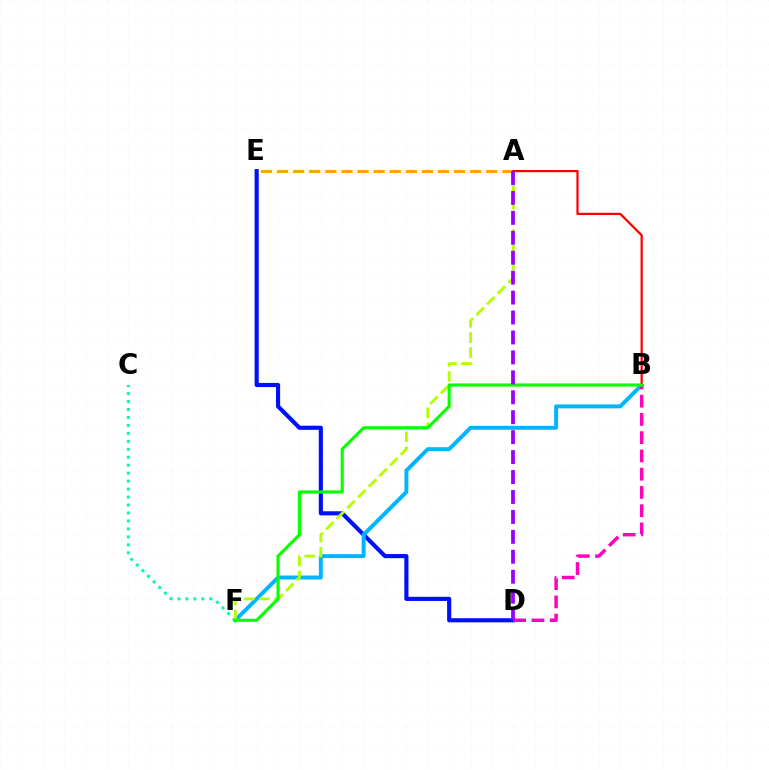{('A', 'E'): [{'color': '#ffa500', 'line_style': 'dashed', 'thickness': 2.19}], ('D', 'E'): [{'color': '#0010ff', 'line_style': 'solid', 'thickness': 2.98}], ('B', 'F'): [{'color': '#00b5ff', 'line_style': 'solid', 'thickness': 2.83}, {'color': '#08ff00', 'line_style': 'solid', 'thickness': 2.25}], ('B', 'D'): [{'color': '#ff00bd', 'line_style': 'dashed', 'thickness': 2.48}], ('C', 'F'): [{'color': '#00ff9d', 'line_style': 'dotted', 'thickness': 2.16}], ('A', 'F'): [{'color': '#b3ff00', 'line_style': 'dashed', 'thickness': 2.05}], ('A', 'B'): [{'color': '#ff0000', 'line_style': 'solid', 'thickness': 1.6}], ('A', 'D'): [{'color': '#9b00ff', 'line_style': 'dashed', 'thickness': 2.71}]}